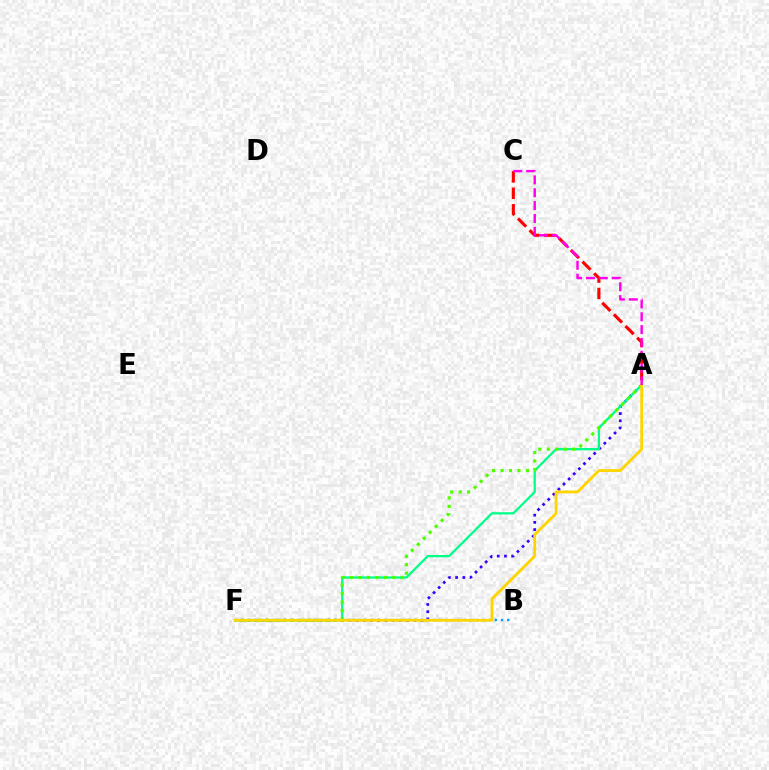{('A', 'C'): [{'color': '#ff0000', 'line_style': 'dashed', 'thickness': 2.24}, {'color': '#ff00ed', 'line_style': 'dashed', 'thickness': 1.75}], ('A', 'F'): [{'color': '#3700ff', 'line_style': 'dotted', 'thickness': 1.96}, {'color': '#00ff86', 'line_style': 'solid', 'thickness': 1.62}, {'color': '#4fff00', 'line_style': 'dotted', 'thickness': 2.3}, {'color': '#ffd500', 'line_style': 'solid', 'thickness': 2.04}], ('B', 'F'): [{'color': '#009eff', 'line_style': 'dotted', 'thickness': 1.68}]}